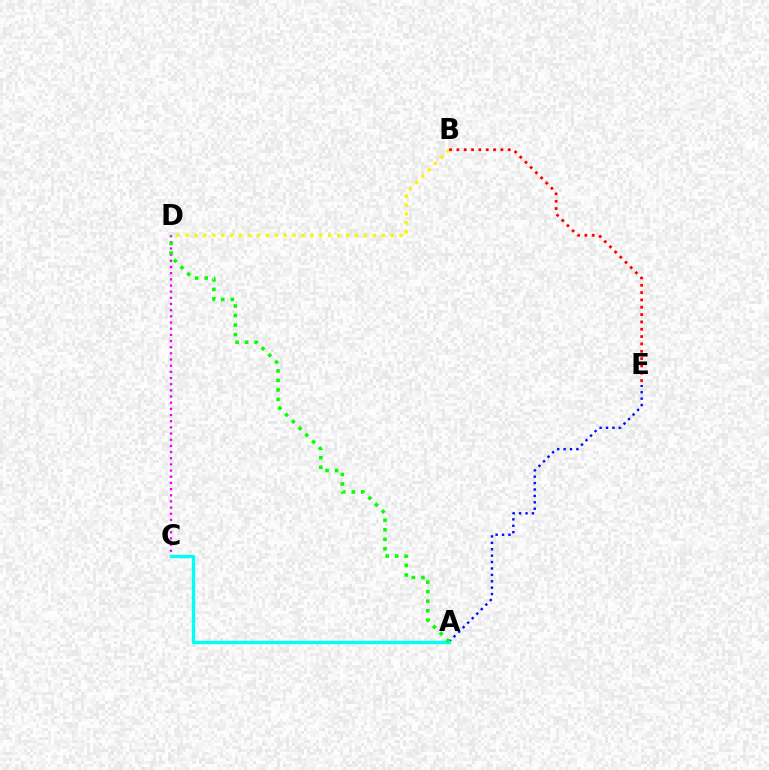{('A', 'E'): [{'color': '#0010ff', 'line_style': 'dotted', 'thickness': 1.74}], ('C', 'D'): [{'color': '#ee00ff', 'line_style': 'dotted', 'thickness': 1.68}], ('A', 'C'): [{'color': '#00fff6', 'line_style': 'solid', 'thickness': 2.41}], ('B', 'D'): [{'color': '#fcf500', 'line_style': 'dotted', 'thickness': 2.42}], ('A', 'D'): [{'color': '#08ff00', 'line_style': 'dotted', 'thickness': 2.58}], ('B', 'E'): [{'color': '#ff0000', 'line_style': 'dotted', 'thickness': 1.99}]}